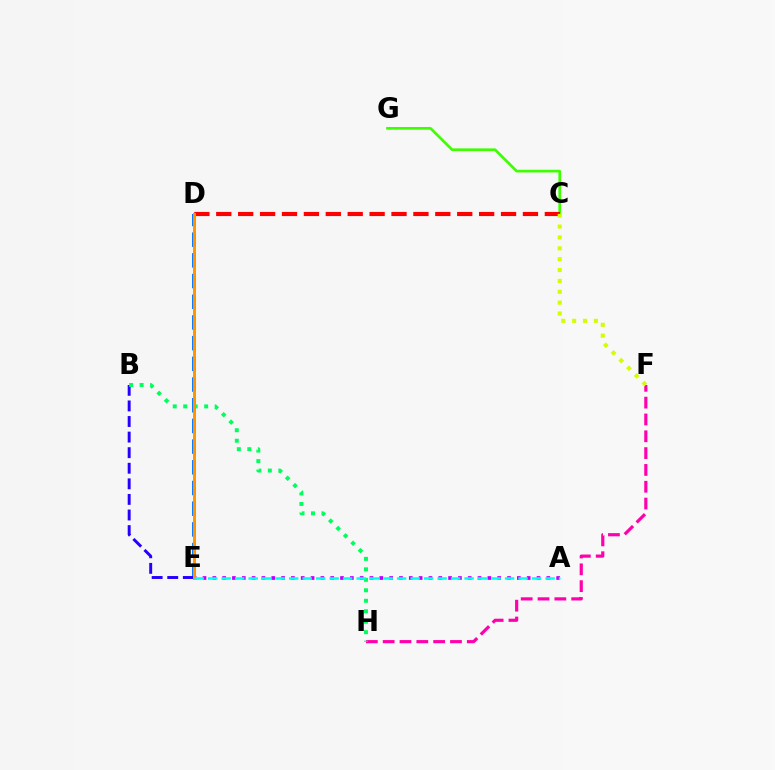{('D', 'E'): [{'color': '#0074ff', 'line_style': 'dashed', 'thickness': 2.81}, {'color': '#ff9400', 'line_style': 'solid', 'thickness': 2.11}], ('A', 'E'): [{'color': '#b900ff', 'line_style': 'dotted', 'thickness': 2.67}, {'color': '#00fff6', 'line_style': 'dashed', 'thickness': 1.83}], ('F', 'H'): [{'color': '#ff00ac', 'line_style': 'dashed', 'thickness': 2.29}], ('B', 'E'): [{'color': '#2500ff', 'line_style': 'dashed', 'thickness': 2.12}], ('C', 'G'): [{'color': '#3dff00', 'line_style': 'solid', 'thickness': 1.93}], ('B', 'H'): [{'color': '#00ff5c', 'line_style': 'dotted', 'thickness': 2.85}], ('C', 'D'): [{'color': '#ff0000', 'line_style': 'dashed', 'thickness': 2.98}], ('C', 'F'): [{'color': '#d1ff00', 'line_style': 'dotted', 'thickness': 2.95}]}